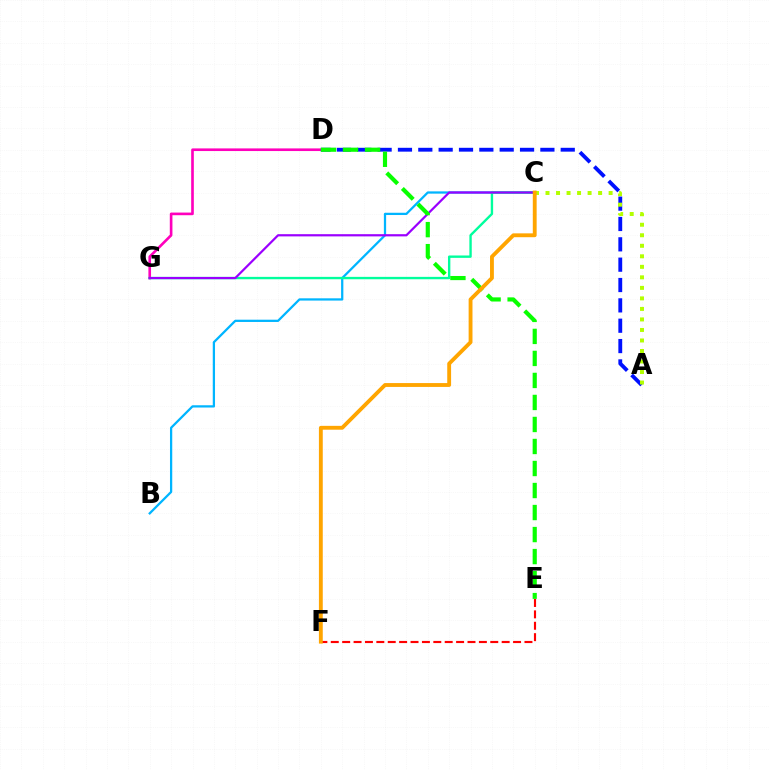{('E', 'F'): [{'color': '#ff0000', 'line_style': 'dashed', 'thickness': 1.55}], ('B', 'C'): [{'color': '#00b5ff', 'line_style': 'solid', 'thickness': 1.63}], ('D', 'G'): [{'color': '#ff00bd', 'line_style': 'solid', 'thickness': 1.9}], ('A', 'D'): [{'color': '#0010ff', 'line_style': 'dashed', 'thickness': 2.76}], ('A', 'C'): [{'color': '#b3ff00', 'line_style': 'dotted', 'thickness': 2.86}], ('C', 'G'): [{'color': '#00ff9d', 'line_style': 'solid', 'thickness': 1.71}, {'color': '#9b00ff', 'line_style': 'solid', 'thickness': 1.59}], ('D', 'E'): [{'color': '#08ff00', 'line_style': 'dashed', 'thickness': 2.99}], ('C', 'F'): [{'color': '#ffa500', 'line_style': 'solid', 'thickness': 2.77}]}